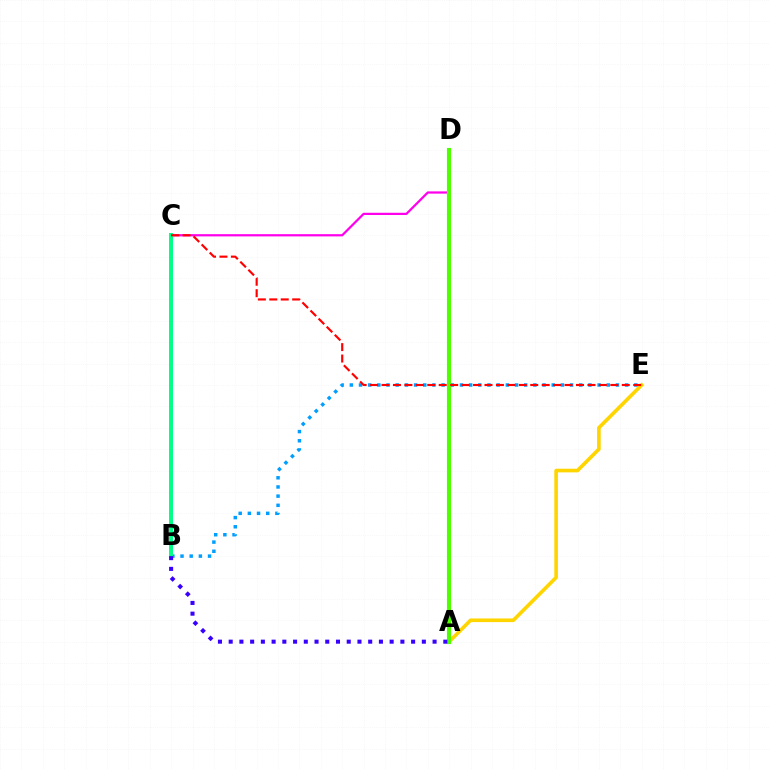{('A', 'E'): [{'color': '#ffd500', 'line_style': 'solid', 'thickness': 2.61}], ('B', 'E'): [{'color': '#009eff', 'line_style': 'dotted', 'thickness': 2.49}], ('C', 'D'): [{'color': '#ff00ed', 'line_style': 'solid', 'thickness': 1.61}], ('B', 'C'): [{'color': '#00ff86', 'line_style': 'solid', 'thickness': 2.84}], ('A', 'D'): [{'color': '#4fff00', 'line_style': 'solid', 'thickness': 2.97}], ('C', 'E'): [{'color': '#ff0000', 'line_style': 'dashed', 'thickness': 1.55}], ('A', 'B'): [{'color': '#3700ff', 'line_style': 'dotted', 'thickness': 2.92}]}